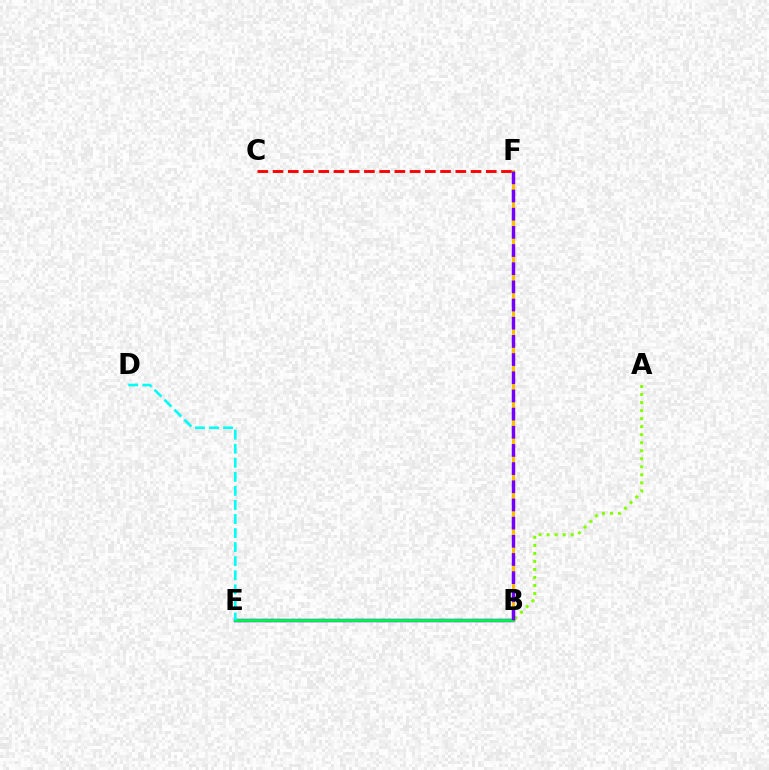{('B', 'E'): [{'color': '#ff00cf', 'line_style': 'solid', 'thickness': 2.28}, {'color': '#004bff', 'line_style': 'solid', 'thickness': 2.43}, {'color': '#00ff39', 'line_style': 'solid', 'thickness': 1.93}], ('B', 'F'): [{'color': '#ffbd00', 'line_style': 'solid', 'thickness': 2.23}, {'color': '#7200ff', 'line_style': 'dashed', 'thickness': 2.47}], ('C', 'F'): [{'color': '#ff0000', 'line_style': 'dashed', 'thickness': 2.07}], ('D', 'E'): [{'color': '#00fff6', 'line_style': 'dashed', 'thickness': 1.91}], ('A', 'B'): [{'color': '#84ff00', 'line_style': 'dotted', 'thickness': 2.18}]}